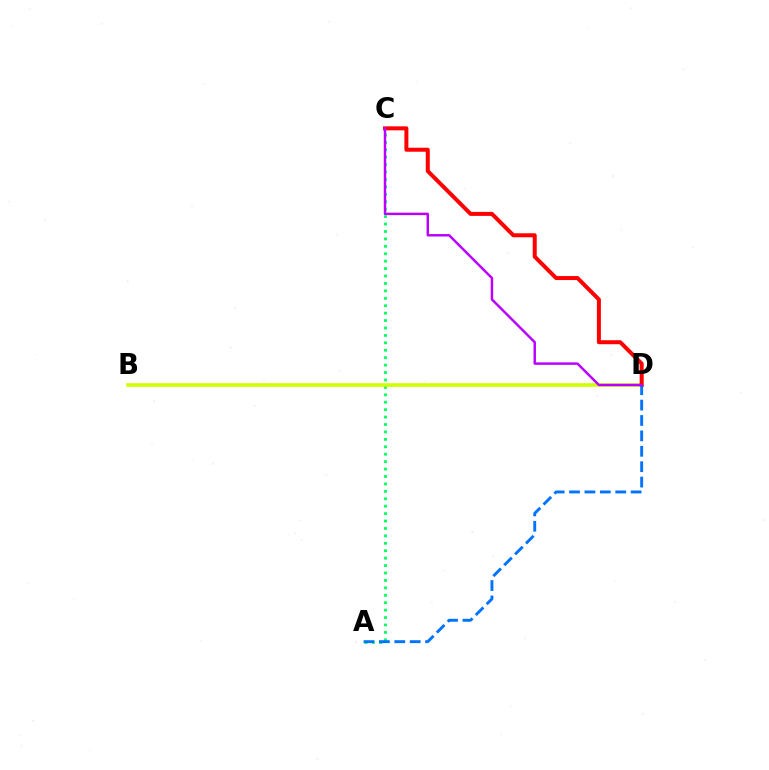{('A', 'C'): [{'color': '#00ff5c', 'line_style': 'dotted', 'thickness': 2.02}], ('B', 'D'): [{'color': '#d1ff00', 'line_style': 'solid', 'thickness': 2.61}], ('C', 'D'): [{'color': '#ff0000', 'line_style': 'solid', 'thickness': 2.88}, {'color': '#b900ff', 'line_style': 'solid', 'thickness': 1.77}], ('A', 'D'): [{'color': '#0074ff', 'line_style': 'dashed', 'thickness': 2.09}]}